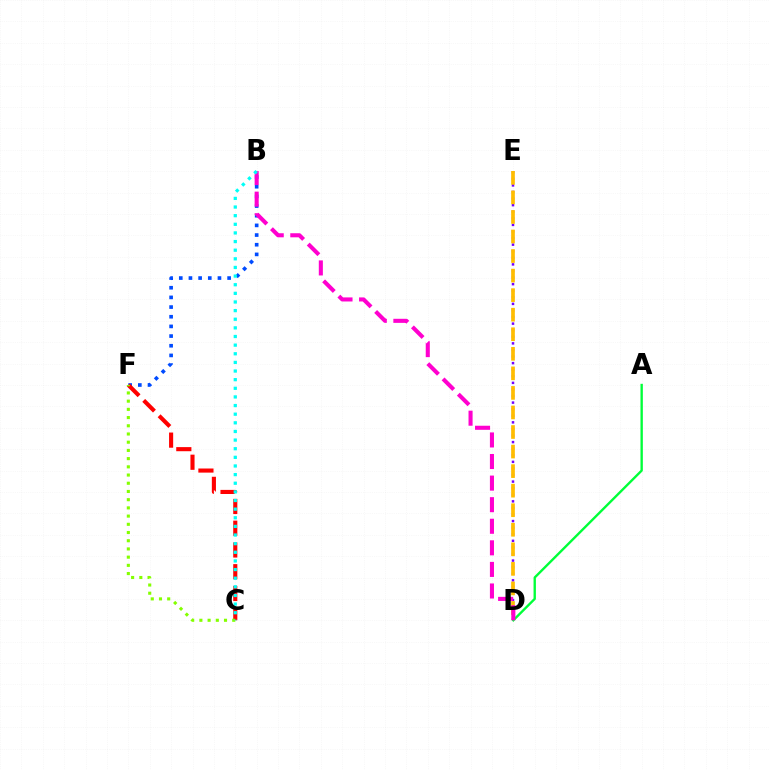{('D', 'E'): [{'color': '#7200ff', 'line_style': 'dotted', 'thickness': 1.79}, {'color': '#ffbd00', 'line_style': 'dashed', 'thickness': 2.66}], ('B', 'F'): [{'color': '#004bff', 'line_style': 'dotted', 'thickness': 2.63}], ('A', 'D'): [{'color': '#00ff39', 'line_style': 'solid', 'thickness': 1.7}], ('C', 'F'): [{'color': '#ff0000', 'line_style': 'dashed', 'thickness': 2.95}, {'color': '#84ff00', 'line_style': 'dotted', 'thickness': 2.23}], ('B', 'D'): [{'color': '#ff00cf', 'line_style': 'dashed', 'thickness': 2.93}], ('B', 'C'): [{'color': '#00fff6', 'line_style': 'dotted', 'thickness': 2.35}]}